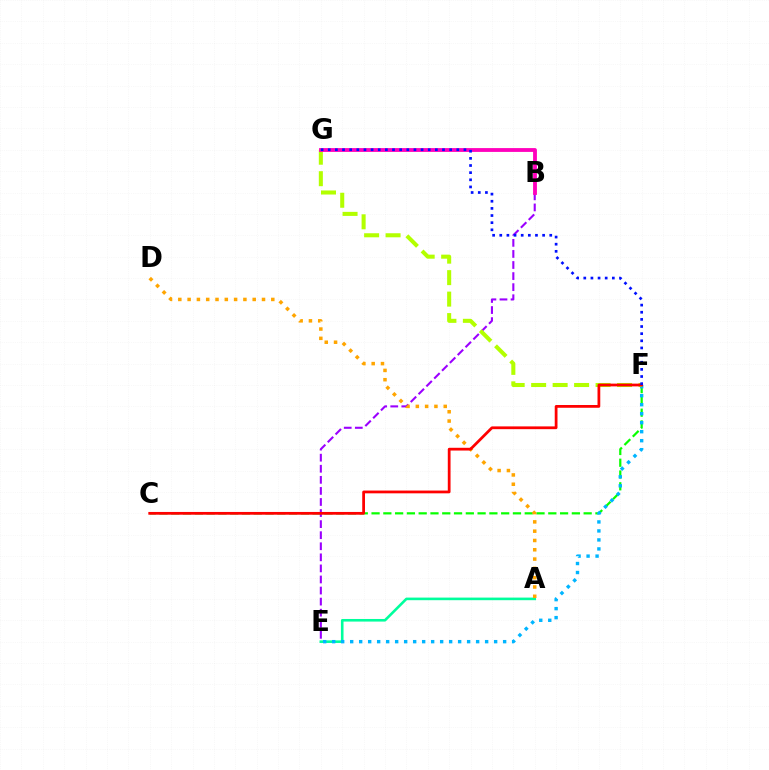{('A', 'E'): [{'color': '#00ff9d', 'line_style': 'solid', 'thickness': 1.87}], ('B', 'E'): [{'color': '#9b00ff', 'line_style': 'dashed', 'thickness': 1.5}], ('C', 'F'): [{'color': '#08ff00', 'line_style': 'dashed', 'thickness': 1.6}, {'color': '#ff0000', 'line_style': 'solid', 'thickness': 1.99}], ('E', 'F'): [{'color': '#00b5ff', 'line_style': 'dotted', 'thickness': 2.44}], ('A', 'D'): [{'color': '#ffa500', 'line_style': 'dotted', 'thickness': 2.53}], ('F', 'G'): [{'color': '#b3ff00', 'line_style': 'dashed', 'thickness': 2.92}, {'color': '#0010ff', 'line_style': 'dotted', 'thickness': 1.94}], ('B', 'G'): [{'color': '#ff00bd', 'line_style': 'solid', 'thickness': 2.75}]}